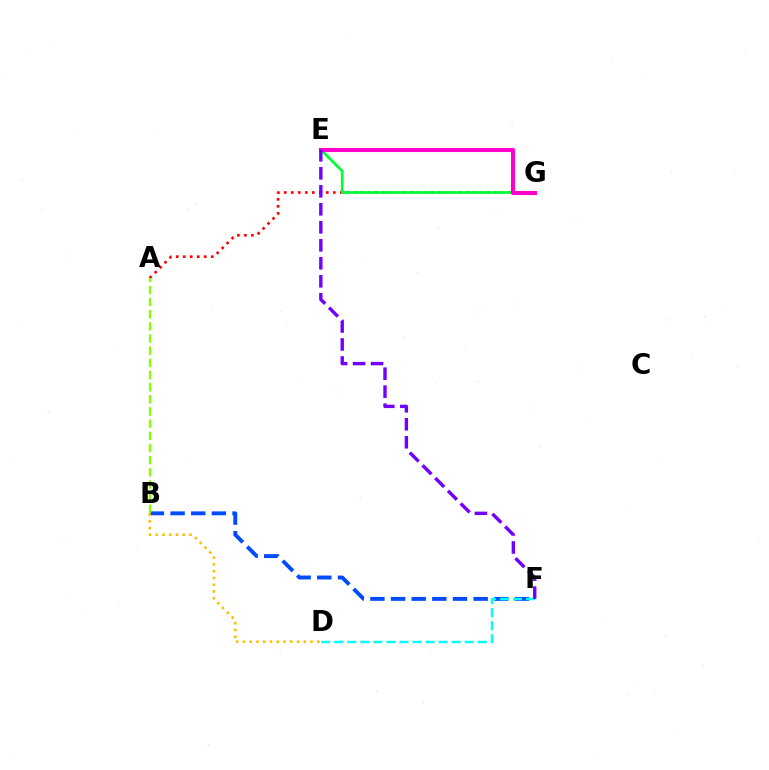{('A', 'G'): [{'color': '#ff0000', 'line_style': 'dotted', 'thickness': 1.9}], ('B', 'F'): [{'color': '#004bff', 'line_style': 'dashed', 'thickness': 2.81}], ('E', 'G'): [{'color': '#00ff39', 'line_style': 'solid', 'thickness': 2.0}, {'color': '#ff00cf', 'line_style': 'solid', 'thickness': 2.95}], ('D', 'F'): [{'color': '#00fff6', 'line_style': 'dashed', 'thickness': 1.77}], ('E', 'F'): [{'color': '#7200ff', 'line_style': 'dashed', 'thickness': 2.45}], ('A', 'B'): [{'color': '#84ff00', 'line_style': 'dashed', 'thickness': 1.65}], ('B', 'D'): [{'color': '#ffbd00', 'line_style': 'dotted', 'thickness': 1.84}]}